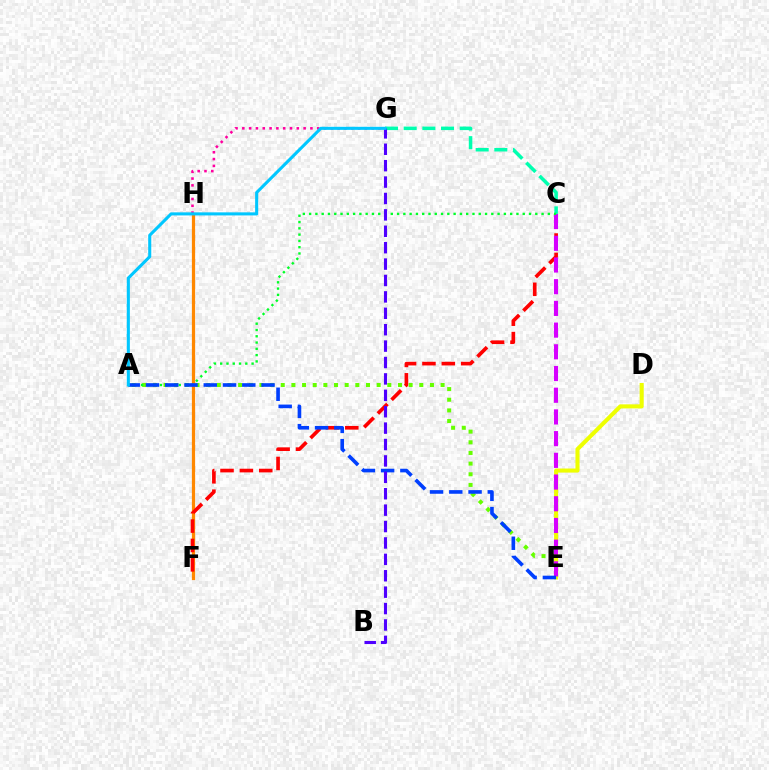{('F', 'H'): [{'color': '#ff8800', 'line_style': 'solid', 'thickness': 2.32}], ('A', 'E'): [{'color': '#66ff00', 'line_style': 'dotted', 'thickness': 2.9}, {'color': '#003fff', 'line_style': 'dashed', 'thickness': 2.62}], ('C', 'F'): [{'color': '#ff0000', 'line_style': 'dashed', 'thickness': 2.63}], ('D', 'E'): [{'color': '#eeff00', 'line_style': 'solid', 'thickness': 2.94}], ('G', 'H'): [{'color': '#ff00a0', 'line_style': 'dotted', 'thickness': 1.85}], ('C', 'G'): [{'color': '#00ffaf', 'line_style': 'dashed', 'thickness': 2.54}], ('C', 'E'): [{'color': '#d600ff', 'line_style': 'dashed', 'thickness': 2.95}], ('A', 'C'): [{'color': '#00ff27', 'line_style': 'dotted', 'thickness': 1.71}], ('B', 'G'): [{'color': '#4f00ff', 'line_style': 'dashed', 'thickness': 2.23}], ('A', 'G'): [{'color': '#00c7ff', 'line_style': 'solid', 'thickness': 2.21}]}